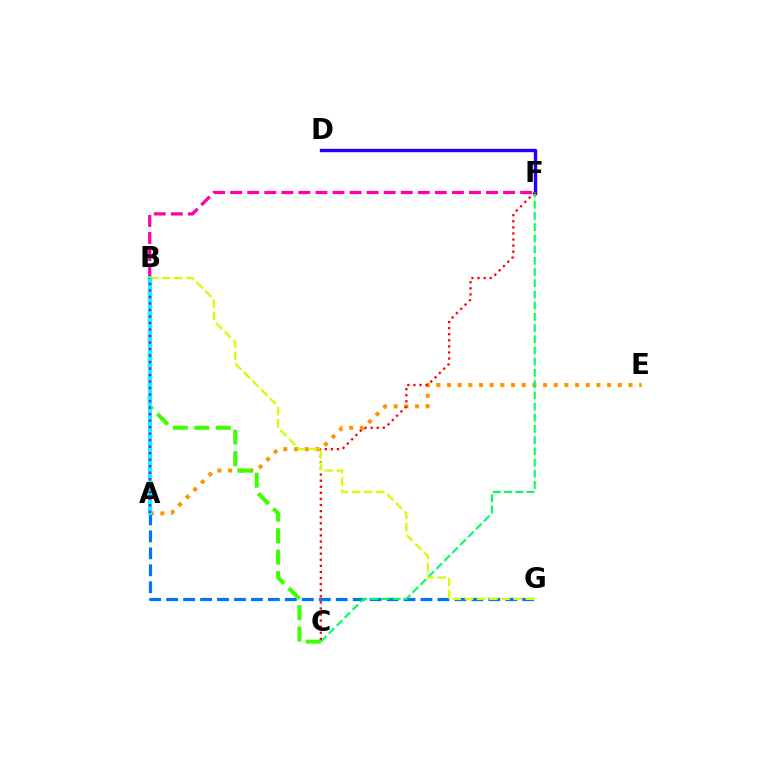{('D', 'F'): [{'color': '#2500ff', 'line_style': 'solid', 'thickness': 2.45}], ('A', 'E'): [{'color': '#ff9400', 'line_style': 'dotted', 'thickness': 2.9}], ('A', 'G'): [{'color': '#0074ff', 'line_style': 'dashed', 'thickness': 2.3}], ('C', 'F'): [{'color': '#00ff5c', 'line_style': 'dashed', 'thickness': 1.52}, {'color': '#ff0000', 'line_style': 'dotted', 'thickness': 1.65}], ('B', 'F'): [{'color': '#ff00ac', 'line_style': 'dashed', 'thickness': 2.32}], ('B', 'C'): [{'color': '#3dff00', 'line_style': 'dashed', 'thickness': 2.91}], ('A', 'B'): [{'color': '#00fff6', 'line_style': 'solid', 'thickness': 2.98}, {'color': '#b900ff', 'line_style': 'dotted', 'thickness': 1.77}], ('B', 'G'): [{'color': '#d1ff00', 'line_style': 'dashed', 'thickness': 1.65}]}